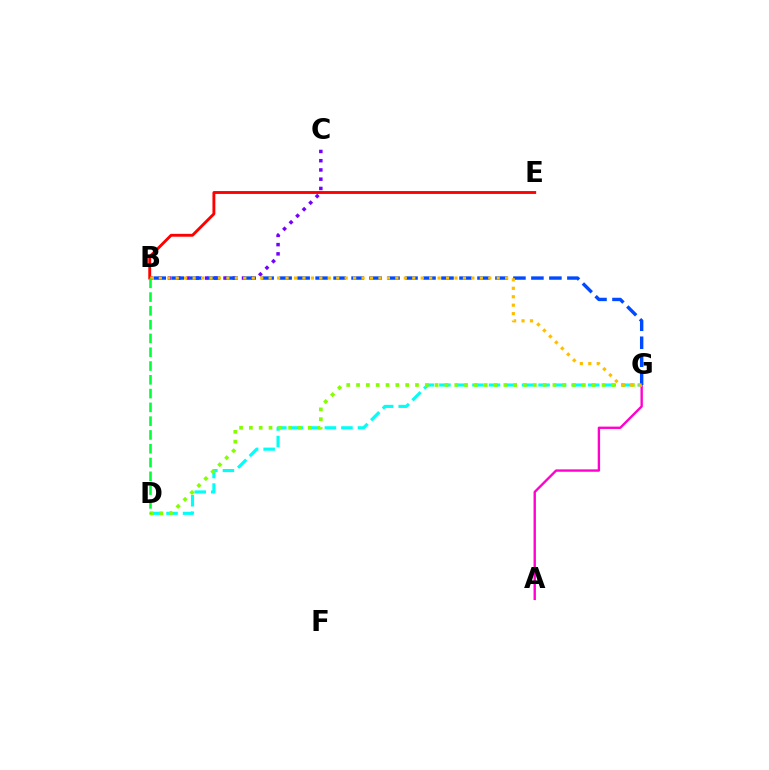{('B', 'C'): [{'color': '#7200ff', 'line_style': 'dotted', 'thickness': 2.51}], ('D', 'G'): [{'color': '#00fff6', 'line_style': 'dashed', 'thickness': 2.25}, {'color': '#84ff00', 'line_style': 'dotted', 'thickness': 2.67}], ('B', 'E'): [{'color': '#ff0000', 'line_style': 'solid', 'thickness': 2.07}], ('A', 'G'): [{'color': '#ff00cf', 'line_style': 'solid', 'thickness': 1.71}], ('B', 'G'): [{'color': '#004bff', 'line_style': 'dashed', 'thickness': 2.44}, {'color': '#ffbd00', 'line_style': 'dotted', 'thickness': 2.3}], ('B', 'D'): [{'color': '#00ff39', 'line_style': 'dashed', 'thickness': 1.87}]}